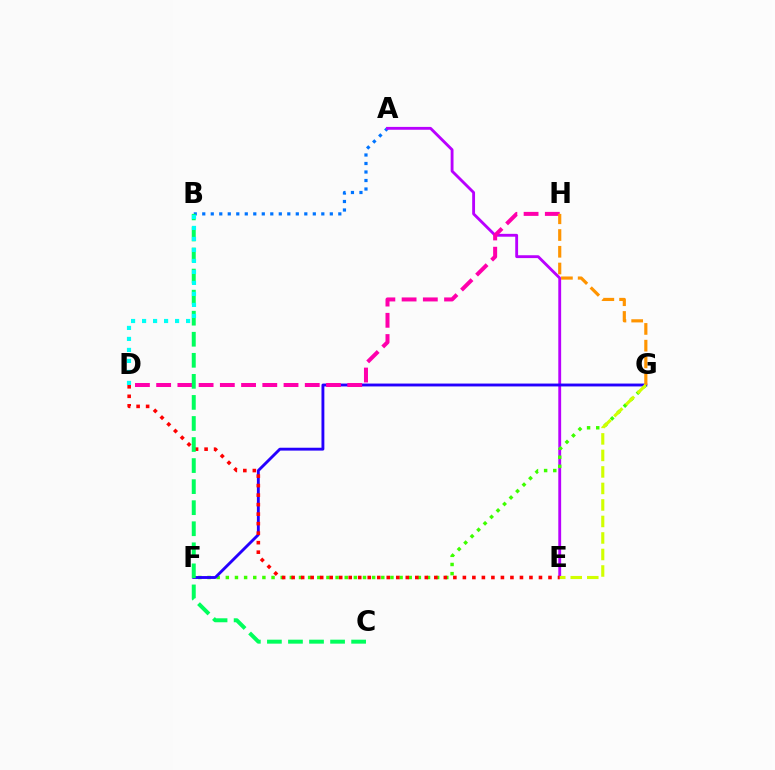{('A', 'B'): [{'color': '#0074ff', 'line_style': 'dotted', 'thickness': 2.31}], ('A', 'E'): [{'color': '#b900ff', 'line_style': 'solid', 'thickness': 2.05}], ('F', 'G'): [{'color': '#3dff00', 'line_style': 'dotted', 'thickness': 2.48}, {'color': '#2500ff', 'line_style': 'solid', 'thickness': 2.07}], ('D', 'H'): [{'color': '#ff00ac', 'line_style': 'dashed', 'thickness': 2.88}], ('G', 'H'): [{'color': '#ff9400', 'line_style': 'dashed', 'thickness': 2.27}], ('D', 'E'): [{'color': '#ff0000', 'line_style': 'dotted', 'thickness': 2.58}], ('B', 'C'): [{'color': '#00ff5c', 'line_style': 'dashed', 'thickness': 2.86}], ('E', 'G'): [{'color': '#d1ff00', 'line_style': 'dashed', 'thickness': 2.24}], ('B', 'D'): [{'color': '#00fff6', 'line_style': 'dotted', 'thickness': 2.99}]}